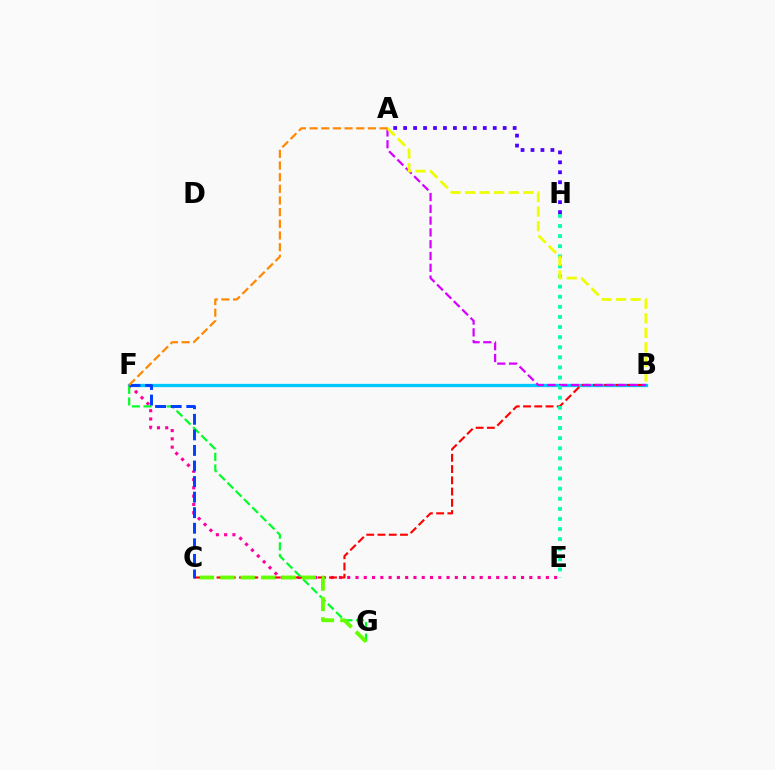{('B', 'F'): [{'color': '#00c7ff', 'line_style': 'solid', 'thickness': 2.37}], ('E', 'F'): [{'color': '#ff00a0', 'line_style': 'dotted', 'thickness': 2.25}], ('B', 'C'): [{'color': '#ff0000', 'line_style': 'dashed', 'thickness': 1.53}], ('F', 'G'): [{'color': '#00ff27', 'line_style': 'dashed', 'thickness': 1.58}], ('A', 'B'): [{'color': '#d600ff', 'line_style': 'dashed', 'thickness': 1.6}, {'color': '#eeff00', 'line_style': 'dashed', 'thickness': 1.98}], ('C', 'F'): [{'color': '#003fff', 'line_style': 'dashed', 'thickness': 2.11}], ('E', 'H'): [{'color': '#00ffaf', 'line_style': 'dotted', 'thickness': 2.74}], ('A', 'H'): [{'color': '#4f00ff', 'line_style': 'dotted', 'thickness': 2.71}], ('A', 'F'): [{'color': '#ff8800', 'line_style': 'dashed', 'thickness': 1.58}], ('C', 'G'): [{'color': '#66ff00', 'line_style': 'dashed', 'thickness': 2.76}]}